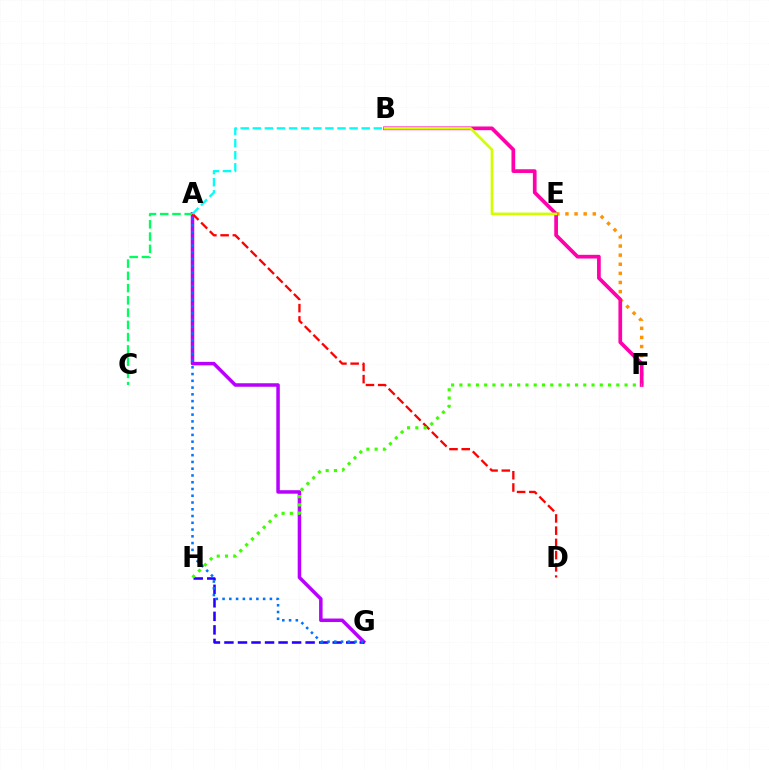{('E', 'F'): [{'color': '#ff9400', 'line_style': 'dotted', 'thickness': 2.48}], ('A', 'G'): [{'color': '#b900ff', 'line_style': 'solid', 'thickness': 2.52}, {'color': '#0074ff', 'line_style': 'dotted', 'thickness': 1.84}], ('A', 'C'): [{'color': '#00ff5c', 'line_style': 'dashed', 'thickness': 1.67}], ('B', 'F'): [{'color': '#ff00ac', 'line_style': 'solid', 'thickness': 2.67}], ('G', 'H'): [{'color': '#2500ff', 'line_style': 'dashed', 'thickness': 1.84}], ('A', 'D'): [{'color': '#ff0000', 'line_style': 'dashed', 'thickness': 1.66}], ('F', 'H'): [{'color': '#3dff00', 'line_style': 'dotted', 'thickness': 2.24}], ('A', 'B'): [{'color': '#00fff6', 'line_style': 'dashed', 'thickness': 1.64}], ('B', 'E'): [{'color': '#d1ff00', 'line_style': 'solid', 'thickness': 1.91}]}